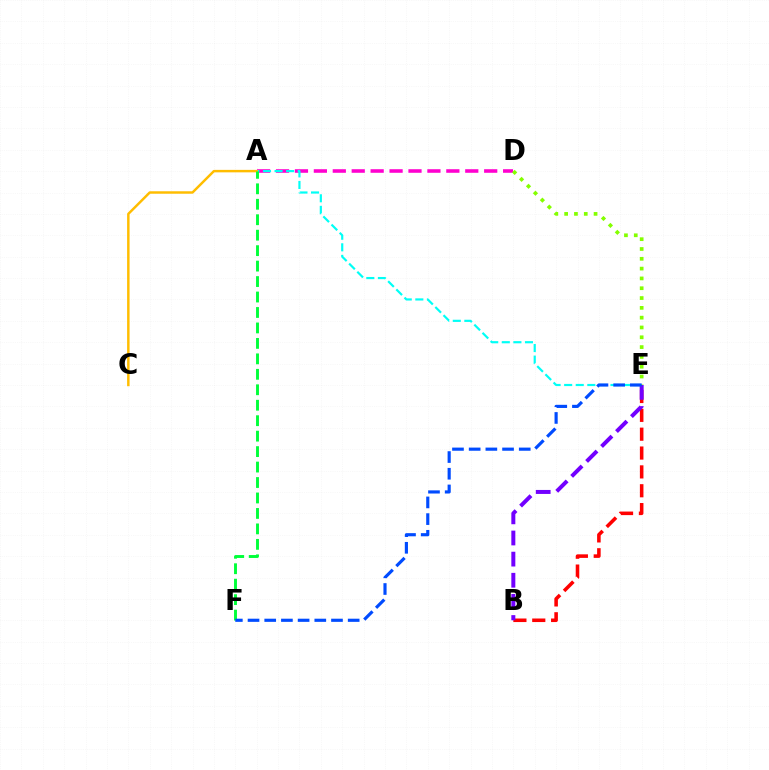{('A', 'D'): [{'color': '#ff00cf', 'line_style': 'dashed', 'thickness': 2.57}], ('B', 'E'): [{'color': '#ff0000', 'line_style': 'dashed', 'thickness': 2.56}, {'color': '#7200ff', 'line_style': 'dashed', 'thickness': 2.87}], ('A', 'E'): [{'color': '#00fff6', 'line_style': 'dashed', 'thickness': 1.57}], ('D', 'E'): [{'color': '#84ff00', 'line_style': 'dotted', 'thickness': 2.67}], ('A', 'C'): [{'color': '#ffbd00', 'line_style': 'solid', 'thickness': 1.77}], ('A', 'F'): [{'color': '#00ff39', 'line_style': 'dashed', 'thickness': 2.1}], ('E', 'F'): [{'color': '#004bff', 'line_style': 'dashed', 'thickness': 2.27}]}